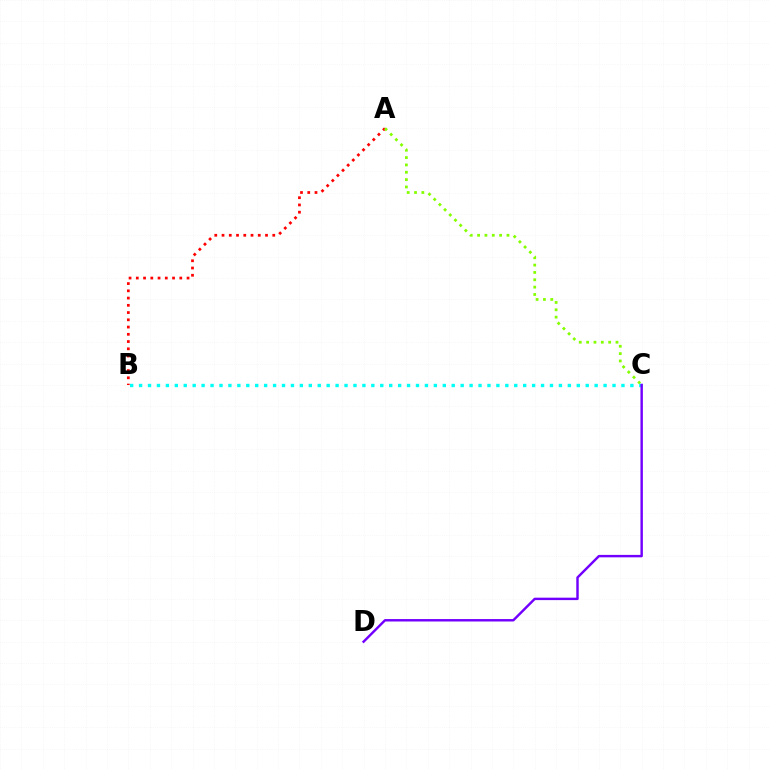{('A', 'B'): [{'color': '#ff0000', 'line_style': 'dotted', 'thickness': 1.97}], ('A', 'C'): [{'color': '#84ff00', 'line_style': 'dotted', 'thickness': 2.0}], ('B', 'C'): [{'color': '#00fff6', 'line_style': 'dotted', 'thickness': 2.43}], ('C', 'D'): [{'color': '#7200ff', 'line_style': 'solid', 'thickness': 1.75}]}